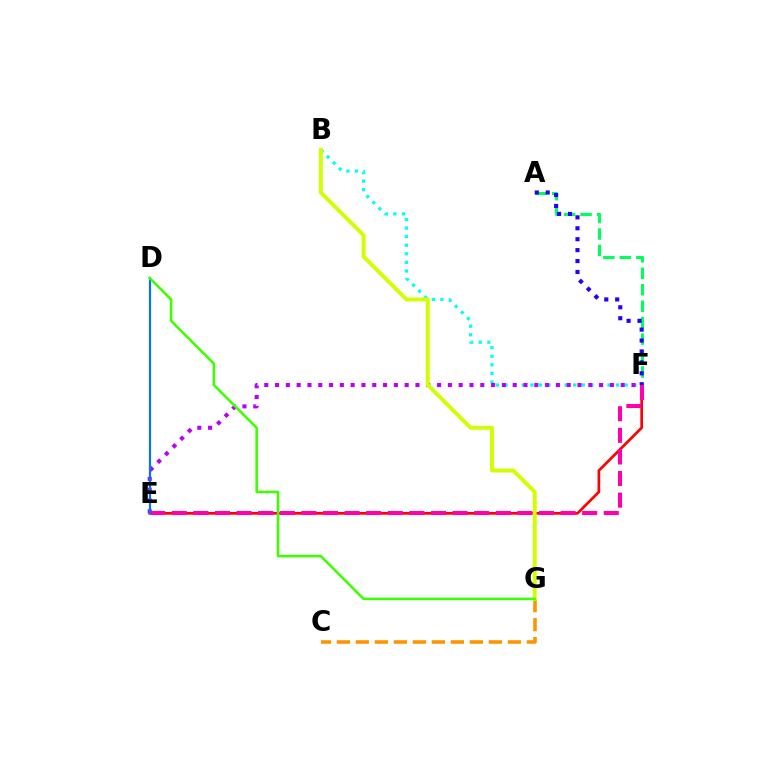{('E', 'F'): [{'color': '#ff0000', 'line_style': 'solid', 'thickness': 1.94}, {'color': '#ff00ac', 'line_style': 'dashed', 'thickness': 2.93}, {'color': '#b900ff', 'line_style': 'dotted', 'thickness': 2.93}], ('B', 'F'): [{'color': '#00fff6', 'line_style': 'dotted', 'thickness': 2.33}], ('A', 'F'): [{'color': '#00ff5c', 'line_style': 'dashed', 'thickness': 2.24}, {'color': '#2500ff', 'line_style': 'dotted', 'thickness': 2.97}], ('C', 'G'): [{'color': '#ff9400', 'line_style': 'dashed', 'thickness': 2.58}], ('D', 'E'): [{'color': '#0074ff', 'line_style': 'solid', 'thickness': 1.57}], ('B', 'G'): [{'color': '#d1ff00', 'line_style': 'solid', 'thickness': 2.81}], ('D', 'G'): [{'color': '#3dff00', 'line_style': 'solid', 'thickness': 1.84}]}